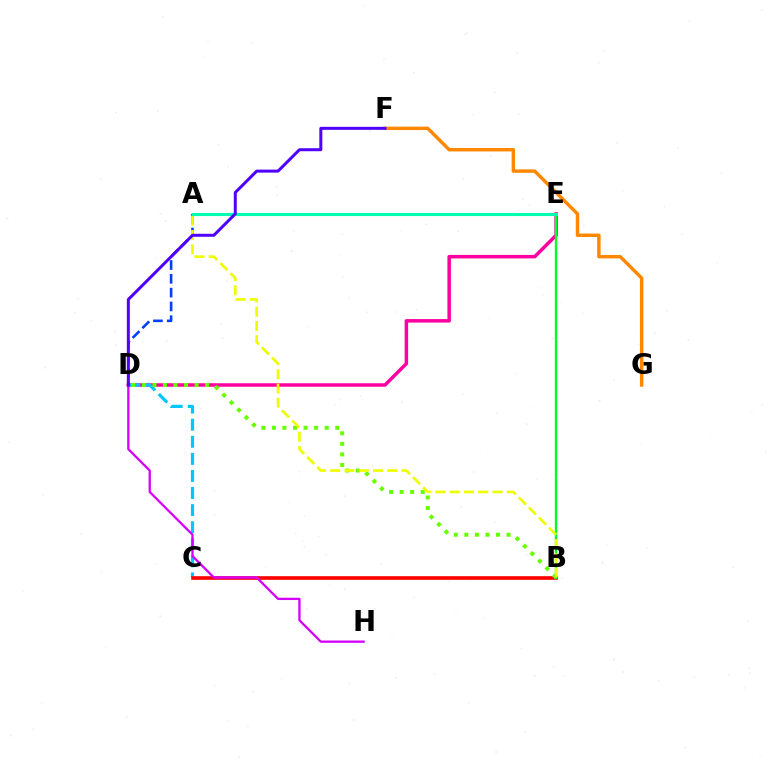{('D', 'E'): [{'color': '#ff00a0', 'line_style': 'solid', 'thickness': 2.52}], ('C', 'D'): [{'color': '#00c7ff', 'line_style': 'dashed', 'thickness': 2.32}], ('A', 'D'): [{'color': '#003fff', 'line_style': 'dashed', 'thickness': 1.87}], ('B', 'C'): [{'color': '#ff0000', 'line_style': 'solid', 'thickness': 2.62}], ('B', 'D'): [{'color': '#66ff00', 'line_style': 'dotted', 'thickness': 2.87}], ('D', 'H'): [{'color': '#d600ff', 'line_style': 'solid', 'thickness': 1.66}], ('B', 'E'): [{'color': '#00ff27', 'line_style': 'solid', 'thickness': 1.7}], ('F', 'G'): [{'color': '#ff8800', 'line_style': 'solid', 'thickness': 2.47}], ('A', 'B'): [{'color': '#eeff00', 'line_style': 'dashed', 'thickness': 1.94}], ('A', 'E'): [{'color': '#00ffaf', 'line_style': 'solid', 'thickness': 2.24}], ('D', 'F'): [{'color': '#4f00ff', 'line_style': 'solid', 'thickness': 2.16}]}